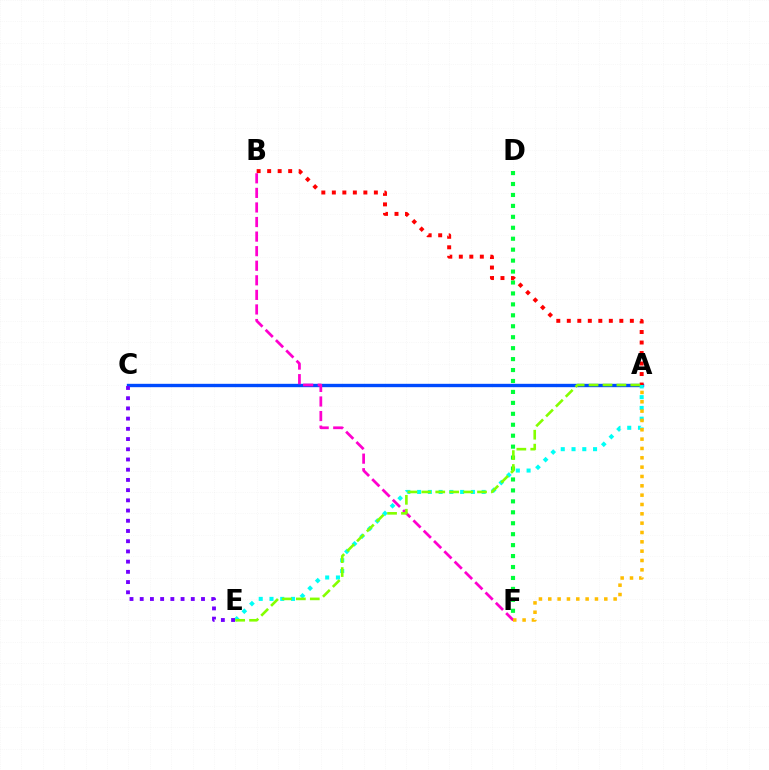{('D', 'F'): [{'color': '#00ff39', 'line_style': 'dotted', 'thickness': 2.97}], ('A', 'C'): [{'color': '#004bff', 'line_style': 'solid', 'thickness': 2.42}], ('A', 'E'): [{'color': '#00fff6', 'line_style': 'dotted', 'thickness': 2.92}, {'color': '#84ff00', 'line_style': 'dashed', 'thickness': 1.89}], ('C', 'E'): [{'color': '#7200ff', 'line_style': 'dotted', 'thickness': 2.78}], ('A', 'B'): [{'color': '#ff0000', 'line_style': 'dotted', 'thickness': 2.85}], ('B', 'F'): [{'color': '#ff00cf', 'line_style': 'dashed', 'thickness': 1.98}], ('A', 'F'): [{'color': '#ffbd00', 'line_style': 'dotted', 'thickness': 2.54}]}